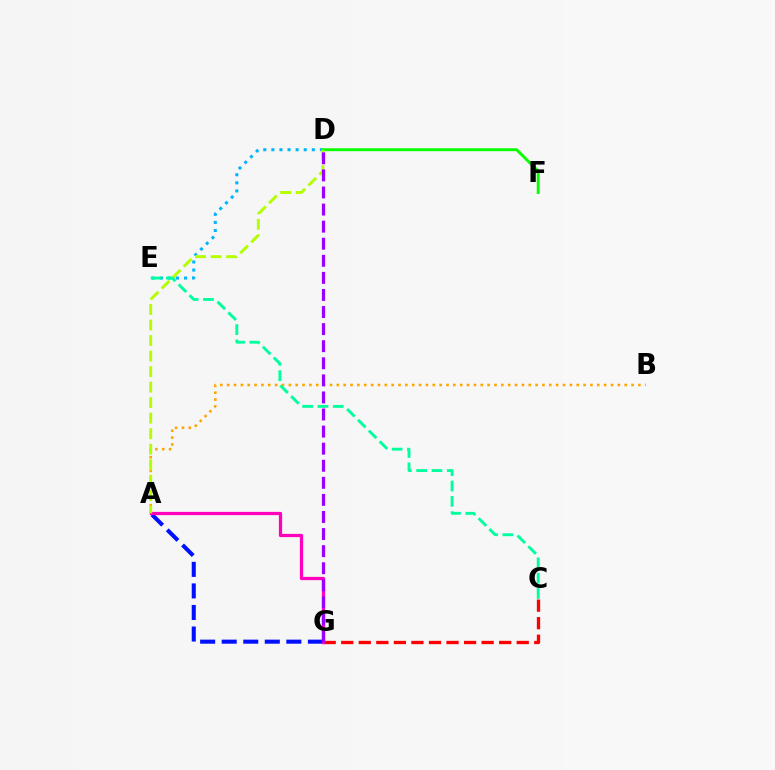{('A', 'G'): [{'color': '#0010ff', 'line_style': 'dashed', 'thickness': 2.93}, {'color': '#ff00bd', 'line_style': 'solid', 'thickness': 2.34}], ('C', 'G'): [{'color': '#ff0000', 'line_style': 'dashed', 'thickness': 2.38}], ('D', 'E'): [{'color': '#00b5ff', 'line_style': 'dotted', 'thickness': 2.2}], ('A', 'B'): [{'color': '#ffa500', 'line_style': 'dotted', 'thickness': 1.86}], ('D', 'F'): [{'color': '#08ff00', 'line_style': 'solid', 'thickness': 2.1}], ('A', 'D'): [{'color': '#b3ff00', 'line_style': 'dashed', 'thickness': 2.11}], ('C', 'E'): [{'color': '#00ff9d', 'line_style': 'dashed', 'thickness': 2.08}], ('D', 'G'): [{'color': '#9b00ff', 'line_style': 'dashed', 'thickness': 2.32}]}